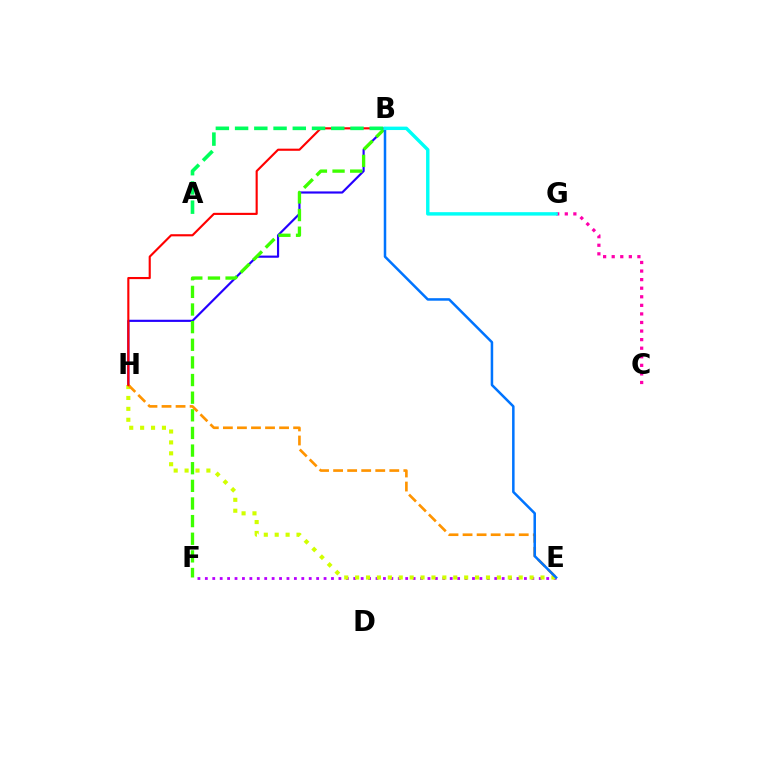{('B', 'H'): [{'color': '#2500ff', 'line_style': 'solid', 'thickness': 1.56}, {'color': '#ff0000', 'line_style': 'solid', 'thickness': 1.53}], ('E', 'F'): [{'color': '#b900ff', 'line_style': 'dotted', 'thickness': 2.02}], ('B', 'F'): [{'color': '#3dff00', 'line_style': 'dashed', 'thickness': 2.4}], ('E', 'H'): [{'color': '#d1ff00', 'line_style': 'dotted', 'thickness': 2.96}, {'color': '#ff9400', 'line_style': 'dashed', 'thickness': 1.91}], ('C', 'G'): [{'color': '#ff00ac', 'line_style': 'dotted', 'thickness': 2.33}], ('B', 'E'): [{'color': '#0074ff', 'line_style': 'solid', 'thickness': 1.81}], ('A', 'B'): [{'color': '#00ff5c', 'line_style': 'dashed', 'thickness': 2.61}], ('B', 'G'): [{'color': '#00fff6', 'line_style': 'solid', 'thickness': 2.46}]}